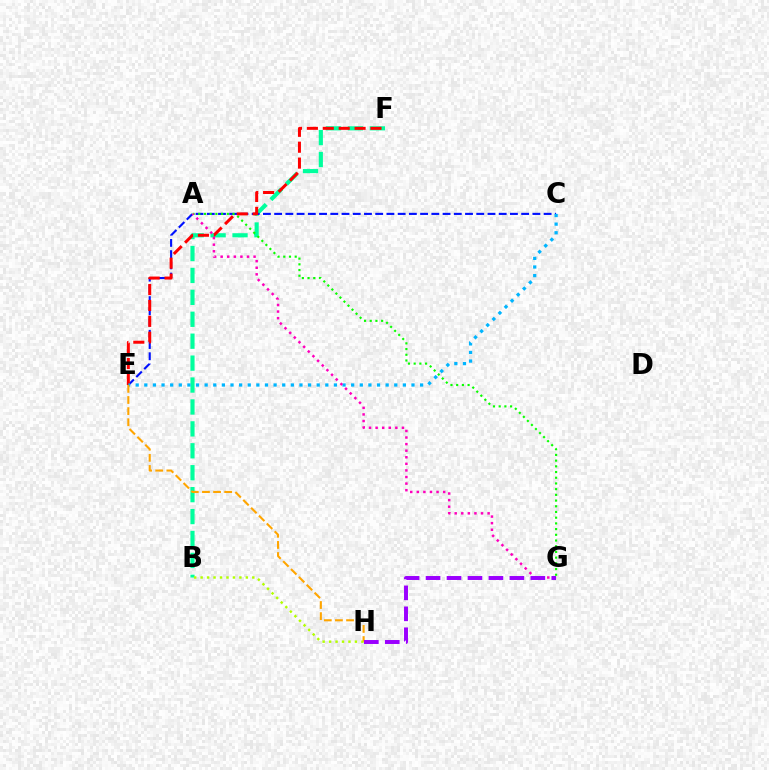{('B', 'F'): [{'color': '#00ff9d', 'line_style': 'dashed', 'thickness': 2.98}], ('C', 'E'): [{'color': '#0010ff', 'line_style': 'dashed', 'thickness': 1.53}, {'color': '#00b5ff', 'line_style': 'dotted', 'thickness': 2.34}], ('A', 'G'): [{'color': '#08ff00', 'line_style': 'dotted', 'thickness': 1.55}, {'color': '#ff00bd', 'line_style': 'dotted', 'thickness': 1.79}], ('E', 'F'): [{'color': '#ff0000', 'line_style': 'dashed', 'thickness': 2.16}], ('B', 'H'): [{'color': '#b3ff00', 'line_style': 'dotted', 'thickness': 1.76}], ('E', 'H'): [{'color': '#ffa500', 'line_style': 'dashed', 'thickness': 1.51}], ('G', 'H'): [{'color': '#9b00ff', 'line_style': 'dashed', 'thickness': 2.85}]}